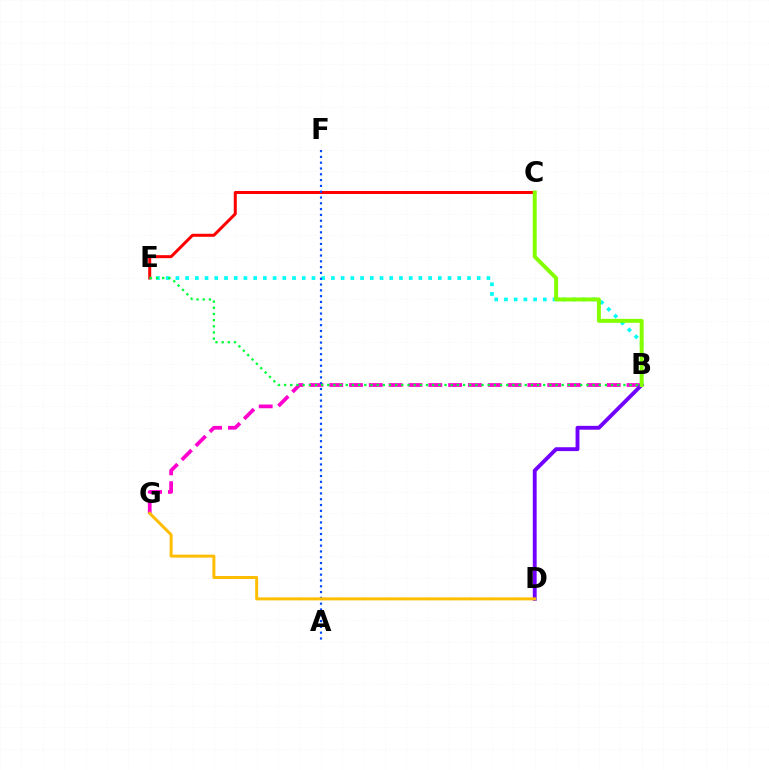{('C', 'E'): [{'color': '#ff0000', 'line_style': 'solid', 'thickness': 2.17}], ('B', 'G'): [{'color': '#ff00cf', 'line_style': 'dashed', 'thickness': 2.69}], ('B', 'E'): [{'color': '#00fff6', 'line_style': 'dotted', 'thickness': 2.64}, {'color': '#00ff39', 'line_style': 'dotted', 'thickness': 1.68}], ('A', 'F'): [{'color': '#004bff', 'line_style': 'dotted', 'thickness': 1.58}], ('B', 'D'): [{'color': '#7200ff', 'line_style': 'solid', 'thickness': 2.78}], ('D', 'G'): [{'color': '#ffbd00', 'line_style': 'solid', 'thickness': 2.15}], ('B', 'C'): [{'color': '#84ff00', 'line_style': 'solid', 'thickness': 2.85}]}